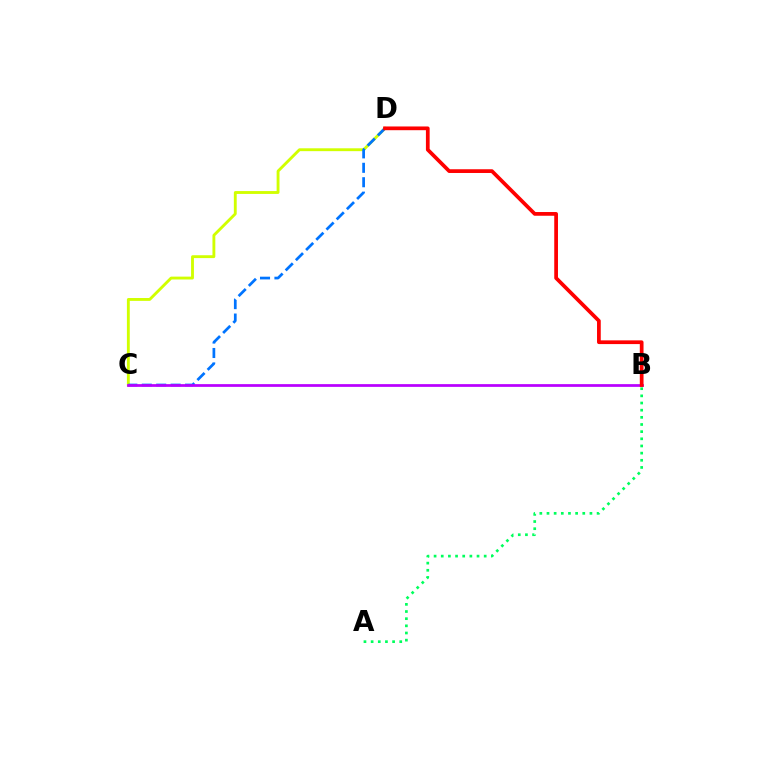{('C', 'D'): [{'color': '#d1ff00', 'line_style': 'solid', 'thickness': 2.06}, {'color': '#0074ff', 'line_style': 'dashed', 'thickness': 1.96}], ('A', 'B'): [{'color': '#00ff5c', 'line_style': 'dotted', 'thickness': 1.94}], ('B', 'C'): [{'color': '#b900ff', 'line_style': 'solid', 'thickness': 1.98}], ('B', 'D'): [{'color': '#ff0000', 'line_style': 'solid', 'thickness': 2.68}]}